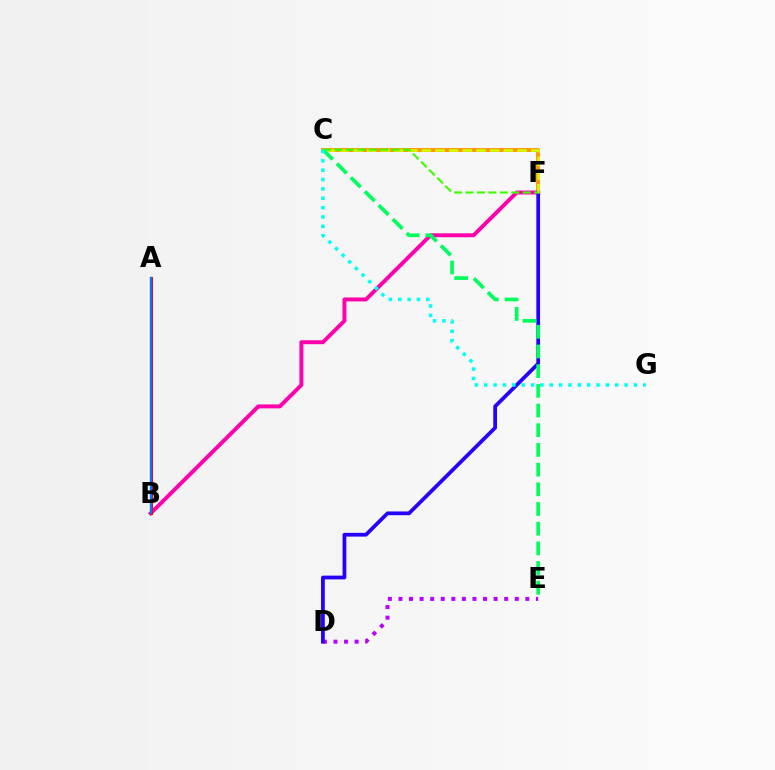{('B', 'F'): [{'color': '#ff00ac', 'line_style': 'solid', 'thickness': 2.84}], ('D', 'E'): [{'color': '#b900ff', 'line_style': 'dotted', 'thickness': 2.87}], ('C', 'F'): [{'color': '#ff9400', 'line_style': 'solid', 'thickness': 2.77}, {'color': '#d1ff00', 'line_style': 'dashed', 'thickness': 1.86}, {'color': '#3dff00', 'line_style': 'dashed', 'thickness': 1.55}], ('D', 'F'): [{'color': '#2500ff', 'line_style': 'solid', 'thickness': 2.7}], ('A', 'B'): [{'color': '#ff0000', 'line_style': 'solid', 'thickness': 2.22}, {'color': '#0074ff', 'line_style': 'solid', 'thickness': 1.63}], ('C', 'E'): [{'color': '#00ff5c', 'line_style': 'dashed', 'thickness': 2.67}], ('C', 'G'): [{'color': '#00fff6', 'line_style': 'dotted', 'thickness': 2.54}]}